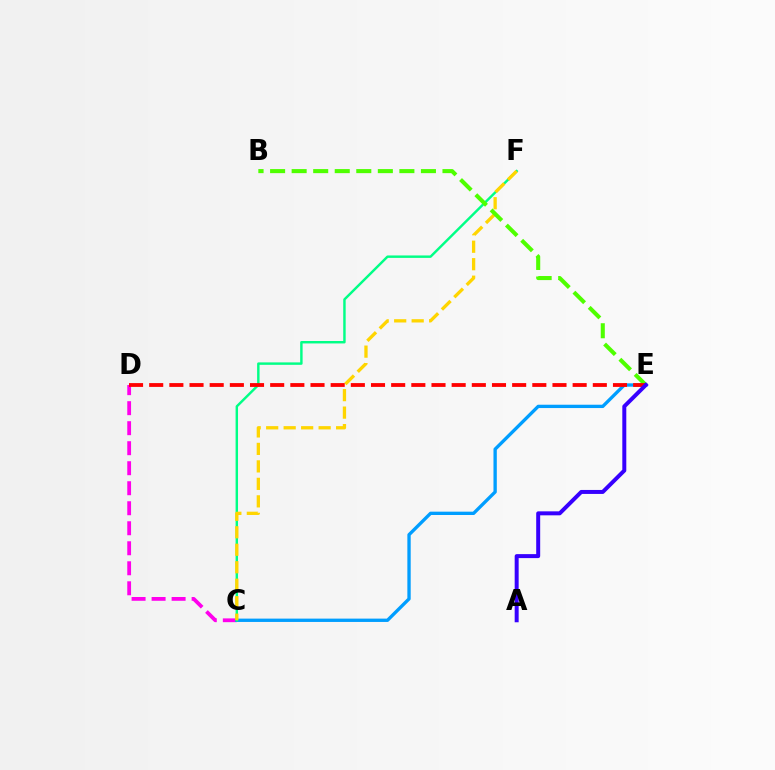{('C', 'D'): [{'color': '#ff00ed', 'line_style': 'dashed', 'thickness': 2.72}], ('C', 'E'): [{'color': '#009eff', 'line_style': 'solid', 'thickness': 2.4}], ('C', 'F'): [{'color': '#00ff86', 'line_style': 'solid', 'thickness': 1.76}, {'color': '#ffd500', 'line_style': 'dashed', 'thickness': 2.38}], ('B', 'E'): [{'color': '#4fff00', 'line_style': 'dashed', 'thickness': 2.93}], ('D', 'E'): [{'color': '#ff0000', 'line_style': 'dashed', 'thickness': 2.74}], ('A', 'E'): [{'color': '#3700ff', 'line_style': 'solid', 'thickness': 2.87}]}